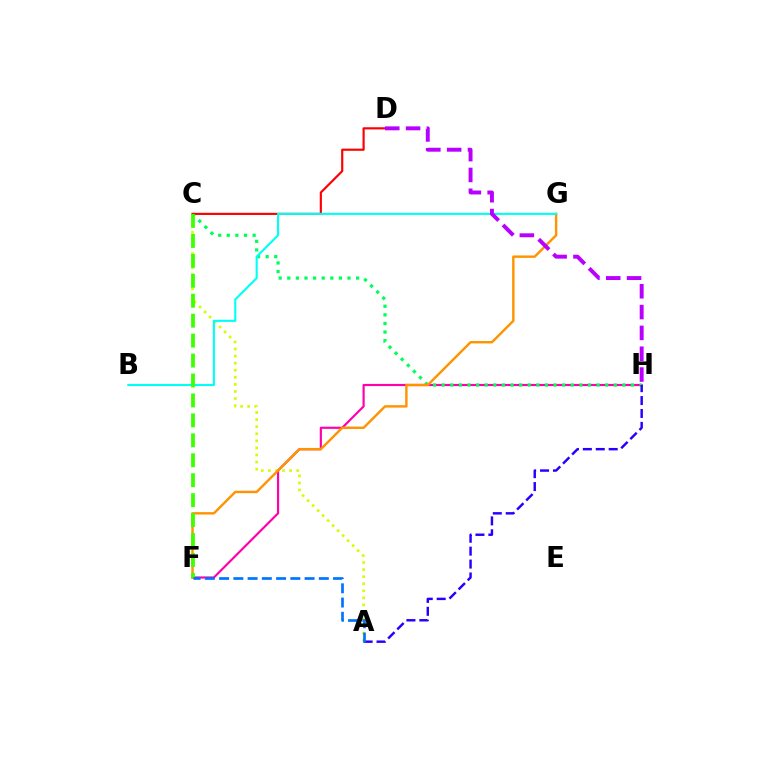{('A', 'C'): [{'color': '#d1ff00', 'line_style': 'dotted', 'thickness': 1.92}], ('F', 'H'): [{'color': '#ff00ac', 'line_style': 'solid', 'thickness': 1.56}], ('C', 'H'): [{'color': '#00ff5c', 'line_style': 'dotted', 'thickness': 2.34}], ('F', 'G'): [{'color': '#ff9400', 'line_style': 'solid', 'thickness': 1.75}], ('C', 'D'): [{'color': '#ff0000', 'line_style': 'solid', 'thickness': 1.55}], ('A', 'H'): [{'color': '#2500ff', 'line_style': 'dashed', 'thickness': 1.75}], ('B', 'G'): [{'color': '#00fff6', 'line_style': 'solid', 'thickness': 1.52}], ('C', 'F'): [{'color': '#3dff00', 'line_style': 'dashed', 'thickness': 2.71}], ('A', 'F'): [{'color': '#0074ff', 'line_style': 'dashed', 'thickness': 1.94}], ('D', 'H'): [{'color': '#b900ff', 'line_style': 'dashed', 'thickness': 2.83}]}